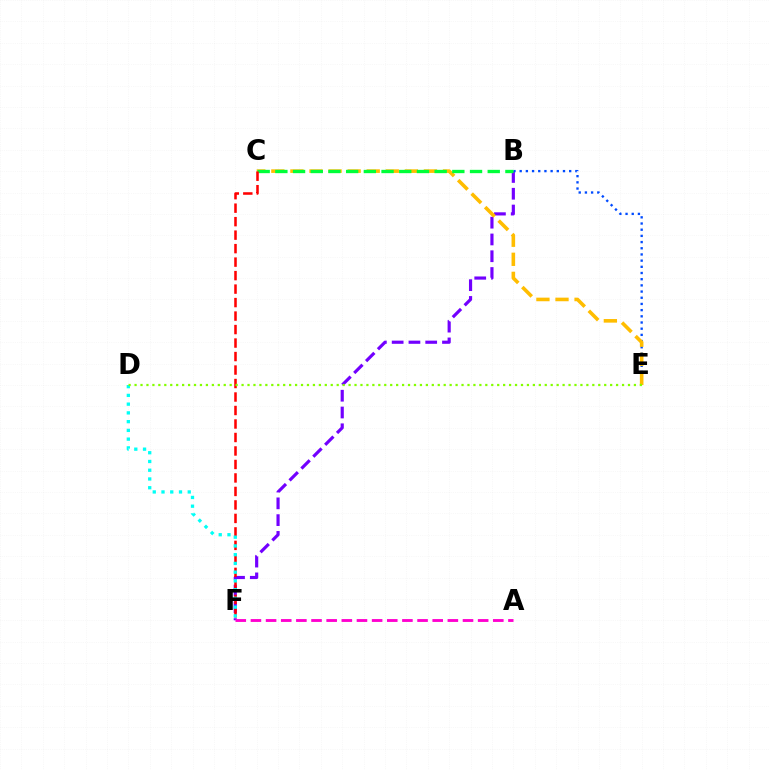{('B', 'F'): [{'color': '#7200ff', 'line_style': 'dashed', 'thickness': 2.28}], ('B', 'E'): [{'color': '#004bff', 'line_style': 'dotted', 'thickness': 1.68}], ('C', 'E'): [{'color': '#ffbd00', 'line_style': 'dashed', 'thickness': 2.59}], ('A', 'F'): [{'color': '#ff00cf', 'line_style': 'dashed', 'thickness': 2.06}], ('B', 'C'): [{'color': '#00ff39', 'line_style': 'dashed', 'thickness': 2.4}], ('C', 'F'): [{'color': '#ff0000', 'line_style': 'dashed', 'thickness': 1.83}], ('D', 'F'): [{'color': '#00fff6', 'line_style': 'dotted', 'thickness': 2.38}], ('D', 'E'): [{'color': '#84ff00', 'line_style': 'dotted', 'thickness': 1.62}]}